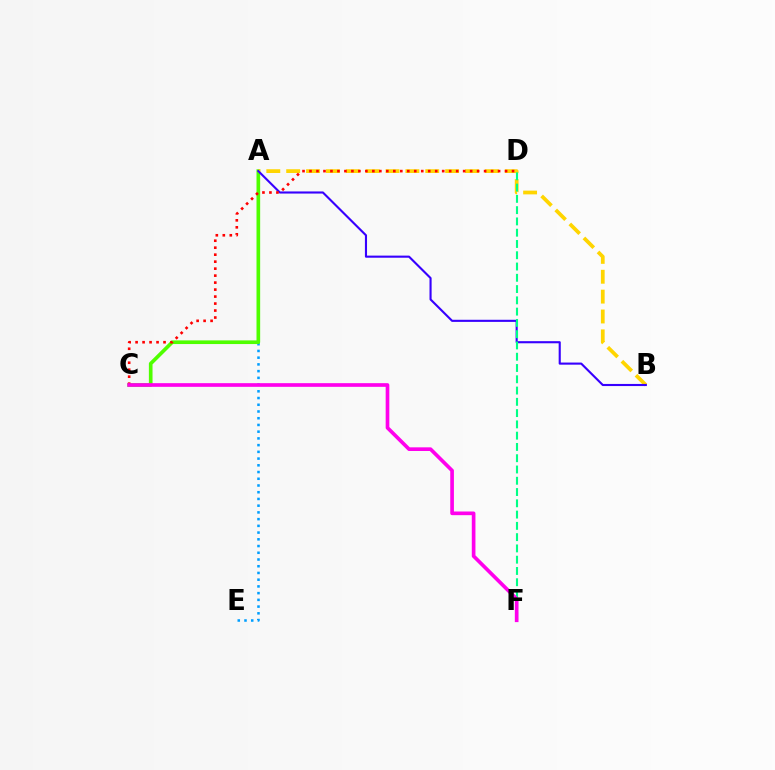{('A', 'E'): [{'color': '#009eff', 'line_style': 'dotted', 'thickness': 1.83}], ('A', 'C'): [{'color': '#4fff00', 'line_style': 'solid', 'thickness': 2.63}], ('A', 'B'): [{'color': '#ffd500', 'line_style': 'dashed', 'thickness': 2.7}, {'color': '#3700ff', 'line_style': 'solid', 'thickness': 1.52}], ('D', 'F'): [{'color': '#00ff86', 'line_style': 'dashed', 'thickness': 1.53}], ('C', 'D'): [{'color': '#ff0000', 'line_style': 'dotted', 'thickness': 1.9}], ('C', 'F'): [{'color': '#ff00ed', 'line_style': 'solid', 'thickness': 2.64}]}